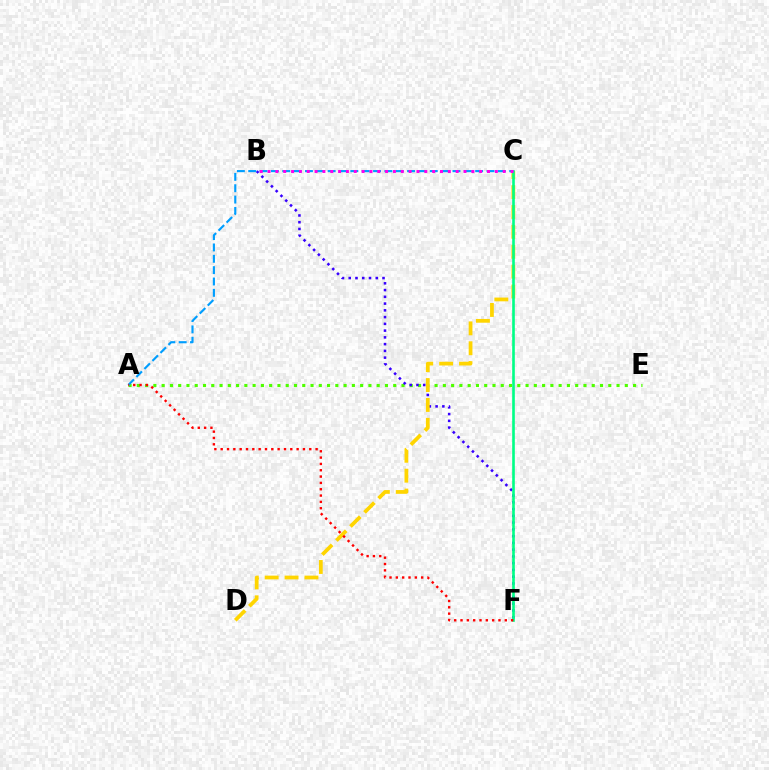{('A', 'E'): [{'color': '#4fff00', 'line_style': 'dotted', 'thickness': 2.25}], ('B', 'F'): [{'color': '#3700ff', 'line_style': 'dotted', 'thickness': 1.84}], ('C', 'D'): [{'color': '#ffd500', 'line_style': 'dashed', 'thickness': 2.7}], ('C', 'F'): [{'color': '#00ff86', 'line_style': 'solid', 'thickness': 1.89}], ('A', 'C'): [{'color': '#009eff', 'line_style': 'dashed', 'thickness': 1.54}], ('A', 'F'): [{'color': '#ff0000', 'line_style': 'dotted', 'thickness': 1.72}], ('B', 'C'): [{'color': '#ff00ed', 'line_style': 'dotted', 'thickness': 2.13}]}